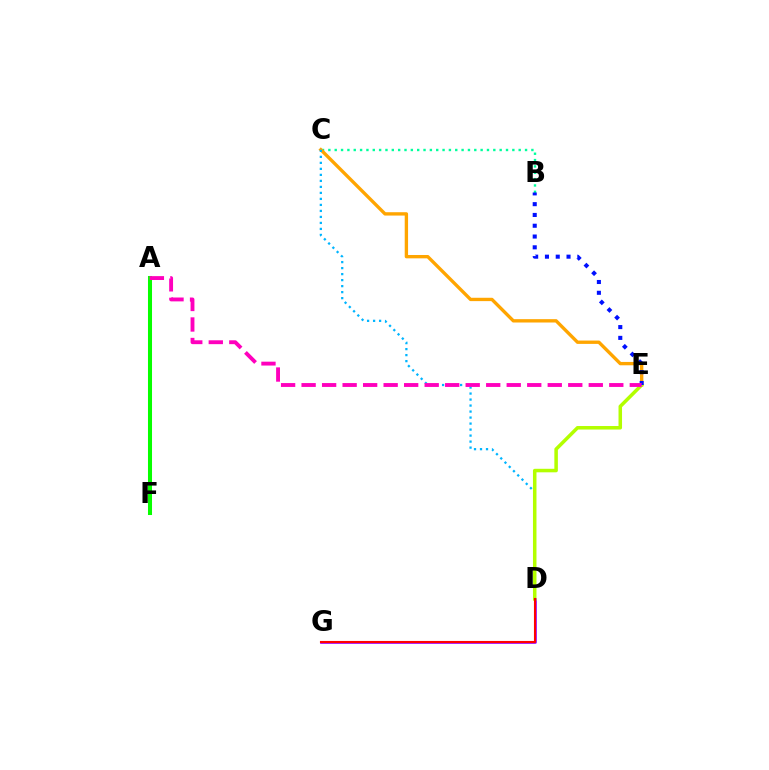{('D', 'G'): [{'color': '#9b00ff', 'line_style': 'solid', 'thickness': 1.92}, {'color': '#ff0000', 'line_style': 'solid', 'thickness': 1.52}], ('B', 'C'): [{'color': '#00ff9d', 'line_style': 'dotted', 'thickness': 1.72}], ('C', 'E'): [{'color': '#ffa500', 'line_style': 'solid', 'thickness': 2.41}], ('A', 'F'): [{'color': '#08ff00', 'line_style': 'solid', 'thickness': 2.91}], ('C', 'D'): [{'color': '#00b5ff', 'line_style': 'dotted', 'thickness': 1.63}], ('D', 'E'): [{'color': '#b3ff00', 'line_style': 'solid', 'thickness': 2.54}], ('B', 'E'): [{'color': '#0010ff', 'line_style': 'dotted', 'thickness': 2.93}], ('A', 'E'): [{'color': '#ff00bd', 'line_style': 'dashed', 'thickness': 2.79}]}